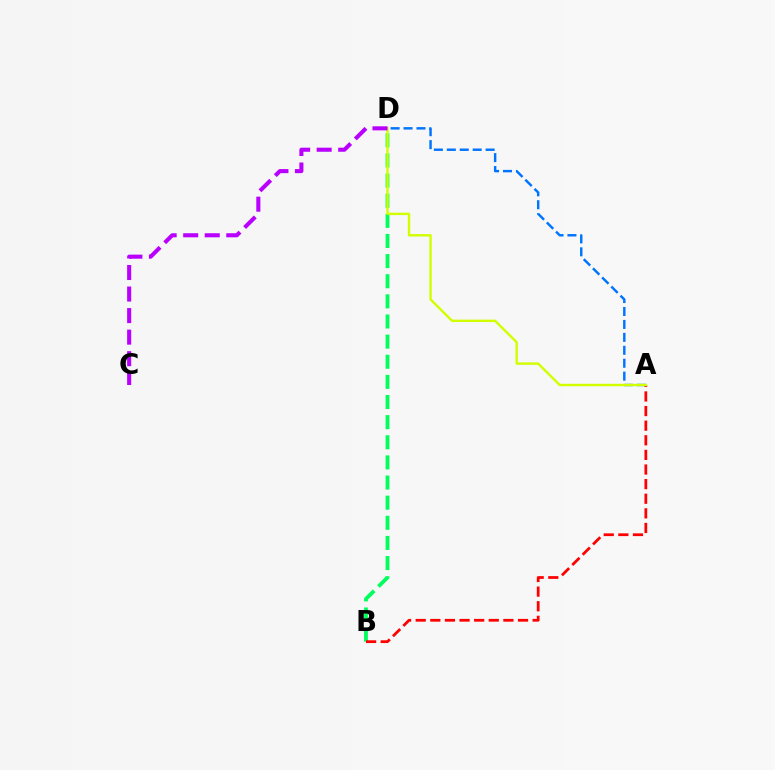{('A', 'D'): [{'color': '#0074ff', 'line_style': 'dashed', 'thickness': 1.76}, {'color': '#d1ff00', 'line_style': 'solid', 'thickness': 1.74}], ('B', 'D'): [{'color': '#00ff5c', 'line_style': 'dashed', 'thickness': 2.73}], ('A', 'B'): [{'color': '#ff0000', 'line_style': 'dashed', 'thickness': 1.99}], ('C', 'D'): [{'color': '#b900ff', 'line_style': 'dashed', 'thickness': 2.93}]}